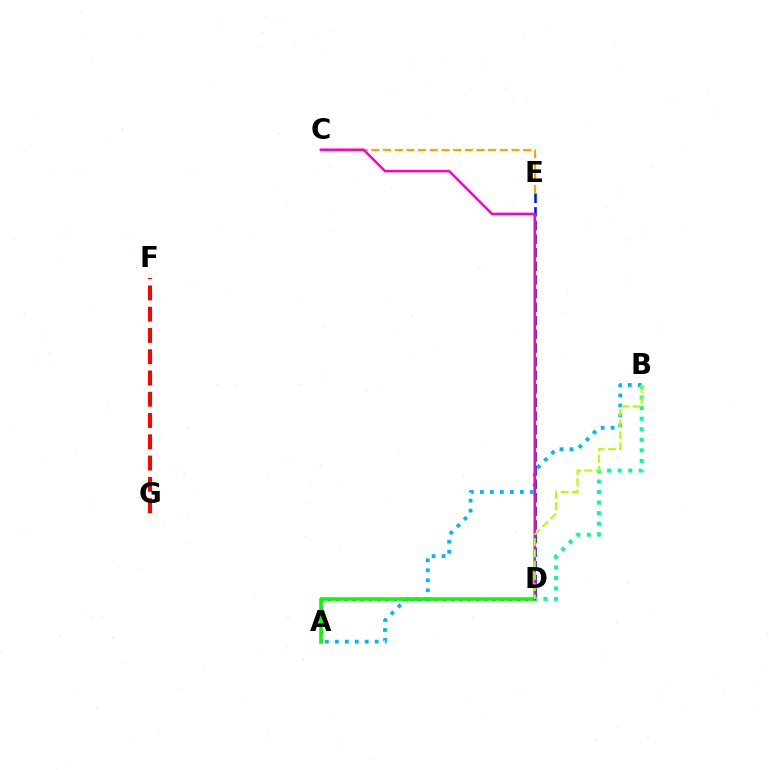{('A', 'D'): [{'color': '#9b00ff', 'line_style': 'dotted', 'thickness': 2.23}, {'color': '#08ff00', 'line_style': 'solid', 'thickness': 2.56}], ('F', 'G'): [{'color': '#ff0000', 'line_style': 'dashed', 'thickness': 2.89}], ('A', 'B'): [{'color': '#00b5ff', 'line_style': 'dotted', 'thickness': 2.71}], ('D', 'E'): [{'color': '#0010ff', 'line_style': 'dashed', 'thickness': 1.85}], ('B', 'D'): [{'color': '#00ff9d', 'line_style': 'dotted', 'thickness': 2.87}, {'color': '#b3ff00', 'line_style': 'dashed', 'thickness': 1.53}], ('C', 'E'): [{'color': '#ffa500', 'line_style': 'dashed', 'thickness': 1.59}], ('C', 'D'): [{'color': '#ff00bd', 'line_style': 'solid', 'thickness': 1.78}]}